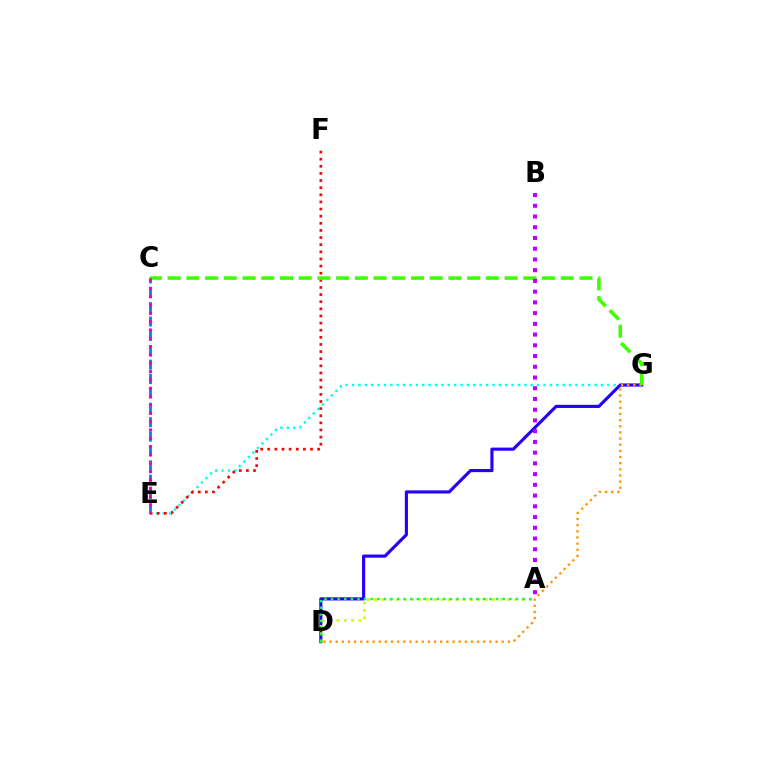{('E', 'G'): [{'color': '#00fff6', 'line_style': 'dotted', 'thickness': 1.73}], ('E', 'F'): [{'color': '#ff0000', 'line_style': 'dotted', 'thickness': 1.94}], ('D', 'G'): [{'color': '#2500ff', 'line_style': 'solid', 'thickness': 2.26}, {'color': '#ff9400', 'line_style': 'dotted', 'thickness': 1.67}], ('C', 'G'): [{'color': '#3dff00', 'line_style': 'dashed', 'thickness': 2.54}], ('C', 'E'): [{'color': '#0074ff', 'line_style': 'dashed', 'thickness': 1.95}, {'color': '#ff00ac', 'line_style': 'dotted', 'thickness': 2.26}], ('A', 'D'): [{'color': '#d1ff00', 'line_style': 'dotted', 'thickness': 2.0}, {'color': '#00ff5c', 'line_style': 'dotted', 'thickness': 1.79}], ('A', 'B'): [{'color': '#b900ff', 'line_style': 'dotted', 'thickness': 2.92}]}